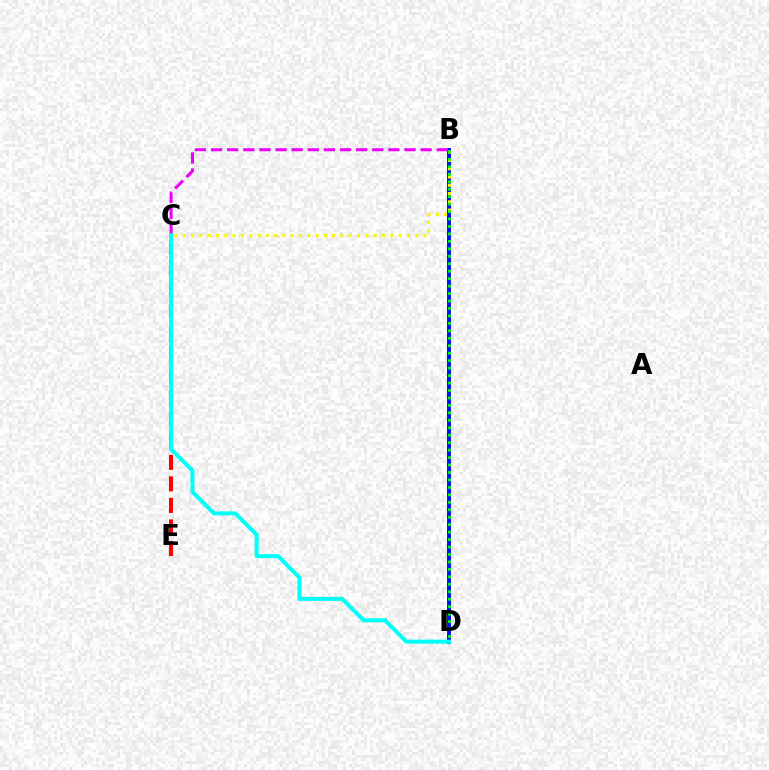{('B', 'D'): [{'color': '#0010ff', 'line_style': 'solid', 'thickness': 2.84}, {'color': '#08ff00', 'line_style': 'dotted', 'thickness': 2.03}], ('C', 'E'): [{'color': '#ff0000', 'line_style': 'dashed', 'thickness': 2.93}], ('B', 'C'): [{'color': '#ee00ff', 'line_style': 'dashed', 'thickness': 2.19}, {'color': '#fcf500', 'line_style': 'dotted', 'thickness': 2.26}], ('C', 'D'): [{'color': '#00fff6', 'line_style': 'solid', 'thickness': 2.89}]}